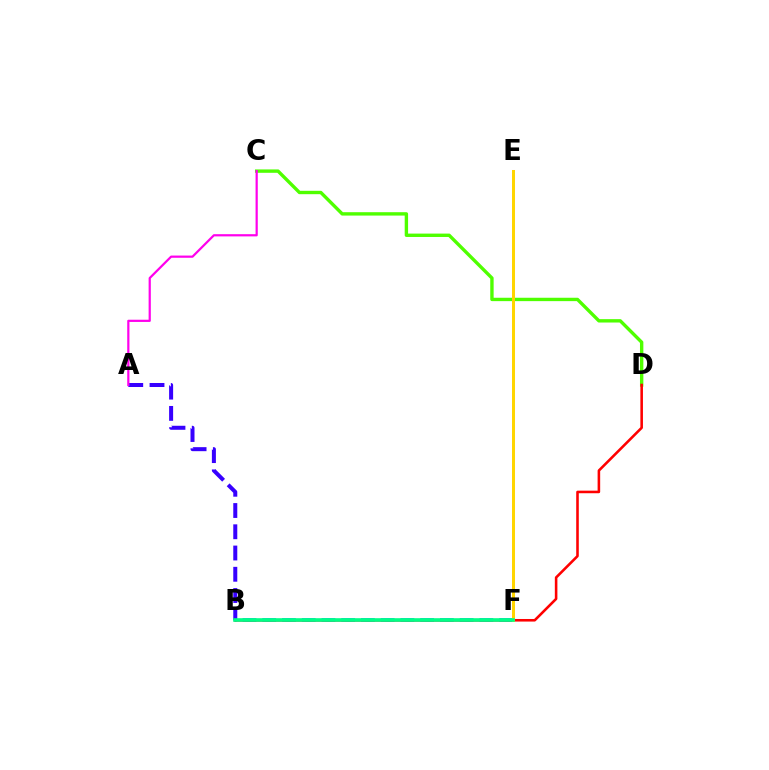{('B', 'F'): [{'color': '#009eff', 'line_style': 'dashed', 'thickness': 2.68}, {'color': '#00ff86', 'line_style': 'solid', 'thickness': 2.6}], ('C', 'D'): [{'color': '#4fff00', 'line_style': 'solid', 'thickness': 2.43}], ('A', 'B'): [{'color': '#3700ff', 'line_style': 'dashed', 'thickness': 2.89}], ('B', 'D'): [{'color': '#ff0000', 'line_style': 'solid', 'thickness': 1.85}], ('E', 'F'): [{'color': '#ffd500', 'line_style': 'solid', 'thickness': 2.17}], ('A', 'C'): [{'color': '#ff00ed', 'line_style': 'solid', 'thickness': 1.59}]}